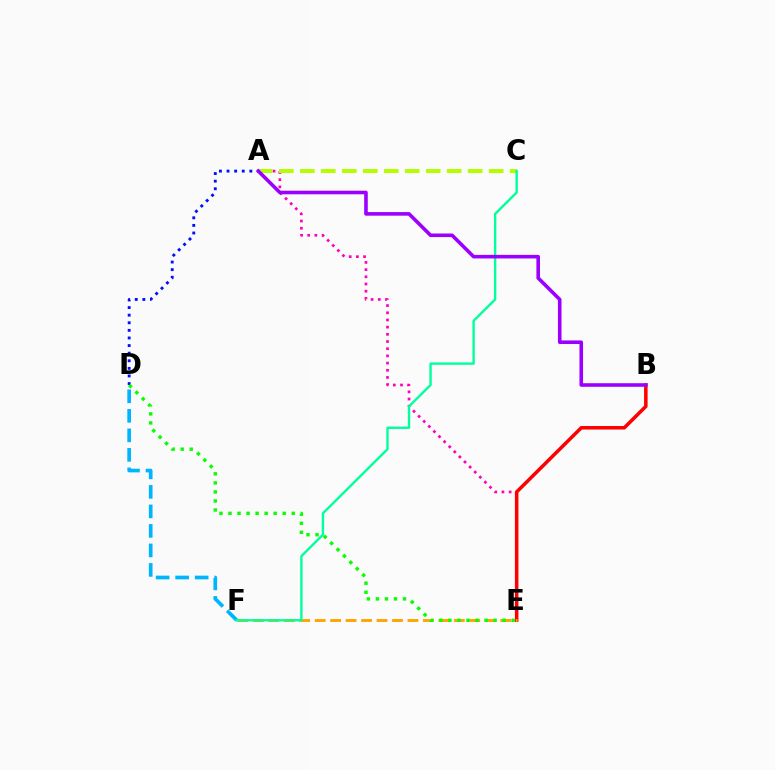{('A', 'D'): [{'color': '#0010ff', 'line_style': 'dotted', 'thickness': 2.07}], ('D', 'F'): [{'color': '#00b5ff', 'line_style': 'dashed', 'thickness': 2.65}], ('A', 'E'): [{'color': '#ff00bd', 'line_style': 'dotted', 'thickness': 1.95}], ('A', 'C'): [{'color': '#b3ff00', 'line_style': 'dashed', 'thickness': 2.85}], ('B', 'E'): [{'color': '#ff0000', 'line_style': 'solid', 'thickness': 2.53}], ('E', 'F'): [{'color': '#ffa500', 'line_style': 'dashed', 'thickness': 2.1}], ('C', 'F'): [{'color': '#00ff9d', 'line_style': 'solid', 'thickness': 1.71}], ('D', 'E'): [{'color': '#08ff00', 'line_style': 'dotted', 'thickness': 2.46}], ('A', 'B'): [{'color': '#9b00ff', 'line_style': 'solid', 'thickness': 2.58}]}